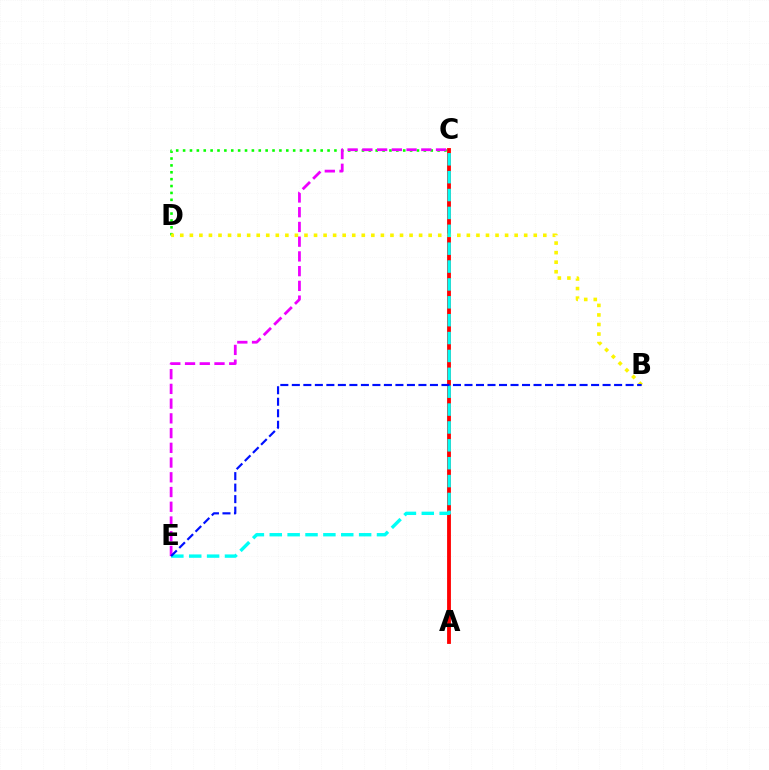{('A', 'C'): [{'color': '#ff0000', 'line_style': 'solid', 'thickness': 2.76}], ('C', 'D'): [{'color': '#08ff00', 'line_style': 'dotted', 'thickness': 1.87}], ('B', 'D'): [{'color': '#fcf500', 'line_style': 'dotted', 'thickness': 2.6}], ('C', 'E'): [{'color': '#ee00ff', 'line_style': 'dashed', 'thickness': 2.0}, {'color': '#00fff6', 'line_style': 'dashed', 'thickness': 2.43}], ('B', 'E'): [{'color': '#0010ff', 'line_style': 'dashed', 'thickness': 1.56}]}